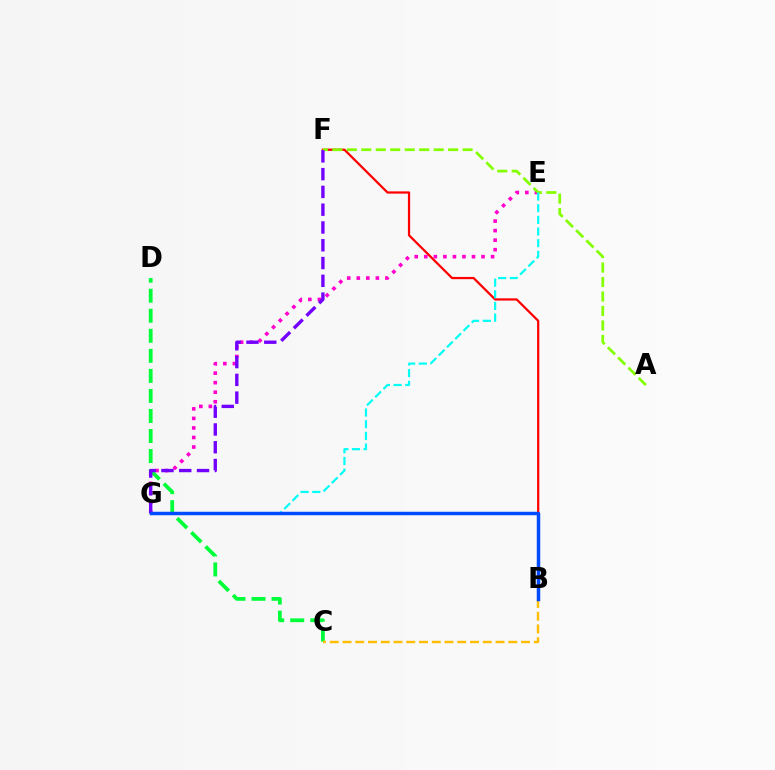{('E', 'G'): [{'color': '#ff00cf', 'line_style': 'dotted', 'thickness': 2.59}, {'color': '#00fff6', 'line_style': 'dashed', 'thickness': 1.58}], ('B', 'F'): [{'color': '#ff0000', 'line_style': 'solid', 'thickness': 1.62}], ('C', 'D'): [{'color': '#00ff39', 'line_style': 'dashed', 'thickness': 2.72}], ('A', 'F'): [{'color': '#84ff00', 'line_style': 'dashed', 'thickness': 1.97}], ('B', 'C'): [{'color': '#ffbd00', 'line_style': 'dashed', 'thickness': 1.73}], ('F', 'G'): [{'color': '#7200ff', 'line_style': 'dashed', 'thickness': 2.42}], ('B', 'G'): [{'color': '#004bff', 'line_style': 'solid', 'thickness': 2.51}]}